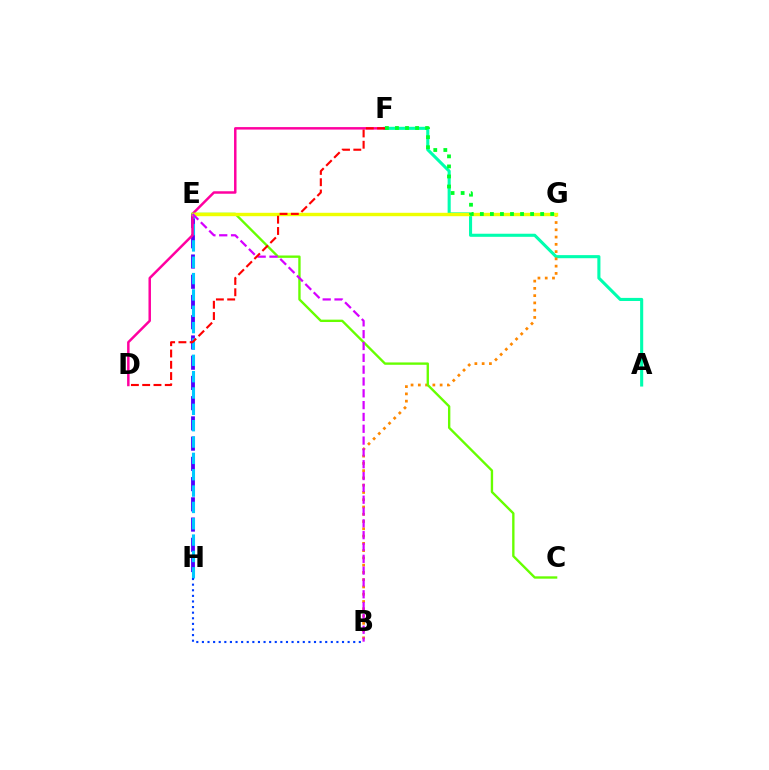{('E', 'H'): [{'color': '#4f00ff', 'line_style': 'dashed', 'thickness': 2.75}, {'color': '#00c7ff', 'line_style': 'dashed', 'thickness': 2.22}], ('A', 'F'): [{'color': '#00ffaf', 'line_style': 'solid', 'thickness': 2.22}], ('D', 'F'): [{'color': '#ff00a0', 'line_style': 'solid', 'thickness': 1.79}, {'color': '#ff0000', 'line_style': 'dashed', 'thickness': 1.53}], ('B', 'G'): [{'color': '#ff8800', 'line_style': 'dotted', 'thickness': 1.97}], ('C', 'E'): [{'color': '#66ff00', 'line_style': 'solid', 'thickness': 1.7}], ('E', 'G'): [{'color': '#eeff00', 'line_style': 'solid', 'thickness': 2.44}], ('B', 'H'): [{'color': '#003fff', 'line_style': 'dotted', 'thickness': 1.52}], ('B', 'E'): [{'color': '#d600ff', 'line_style': 'dashed', 'thickness': 1.61}], ('F', 'G'): [{'color': '#00ff27', 'line_style': 'dotted', 'thickness': 2.73}]}